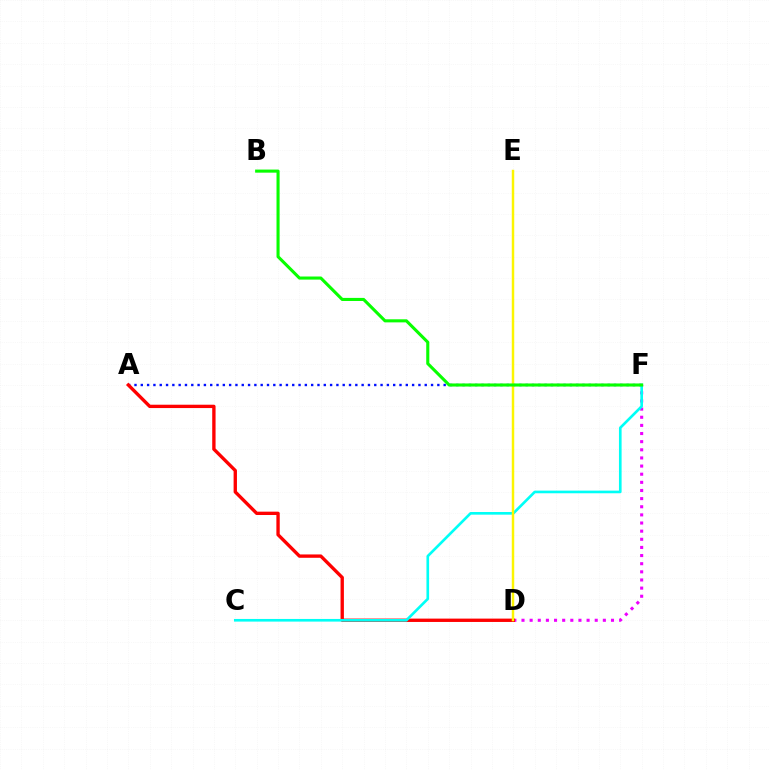{('A', 'F'): [{'color': '#0010ff', 'line_style': 'dotted', 'thickness': 1.71}], ('D', 'F'): [{'color': '#ee00ff', 'line_style': 'dotted', 'thickness': 2.21}], ('A', 'D'): [{'color': '#ff0000', 'line_style': 'solid', 'thickness': 2.41}], ('C', 'F'): [{'color': '#00fff6', 'line_style': 'solid', 'thickness': 1.91}], ('D', 'E'): [{'color': '#fcf500', 'line_style': 'solid', 'thickness': 1.77}], ('B', 'F'): [{'color': '#08ff00', 'line_style': 'solid', 'thickness': 2.22}]}